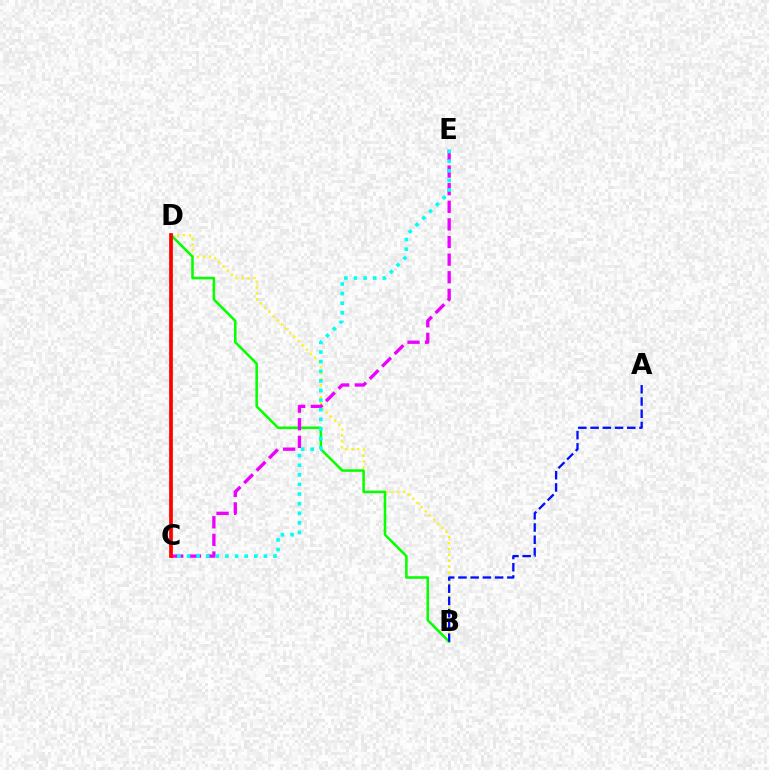{('B', 'D'): [{'color': '#fcf500', 'line_style': 'dotted', 'thickness': 1.61}, {'color': '#08ff00', 'line_style': 'solid', 'thickness': 1.84}], ('C', 'E'): [{'color': '#ee00ff', 'line_style': 'dashed', 'thickness': 2.39}, {'color': '#00fff6', 'line_style': 'dotted', 'thickness': 2.61}], ('A', 'B'): [{'color': '#0010ff', 'line_style': 'dashed', 'thickness': 1.66}], ('C', 'D'): [{'color': '#ff0000', 'line_style': 'solid', 'thickness': 2.69}]}